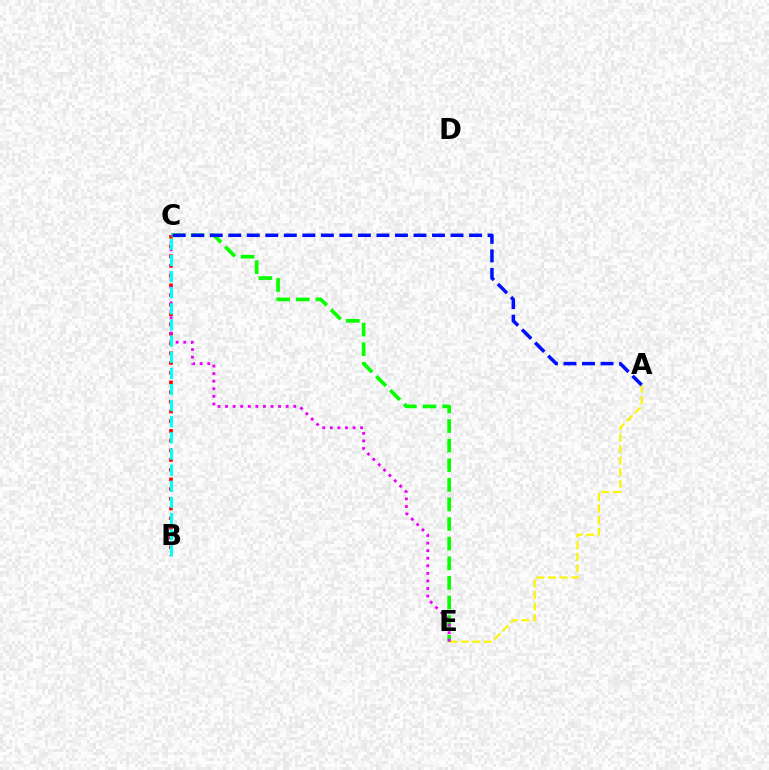{('B', 'C'): [{'color': '#ff0000', 'line_style': 'dotted', 'thickness': 2.64}, {'color': '#00fff6', 'line_style': 'dashed', 'thickness': 2.19}], ('A', 'E'): [{'color': '#fcf500', 'line_style': 'dashed', 'thickness': 1.57}], ('C', 'E'): [{'color': '#08ff00', 'line_style': 'dashed', 'thickness': 2.66}, {'color': '#ee00ff', 'line_style': 'dotted', 'thickness': 2.06}], ('A', 'C'): [{'color': '#0010ff', 'line_style': 'dashed', 'thickness': 2.52}]}